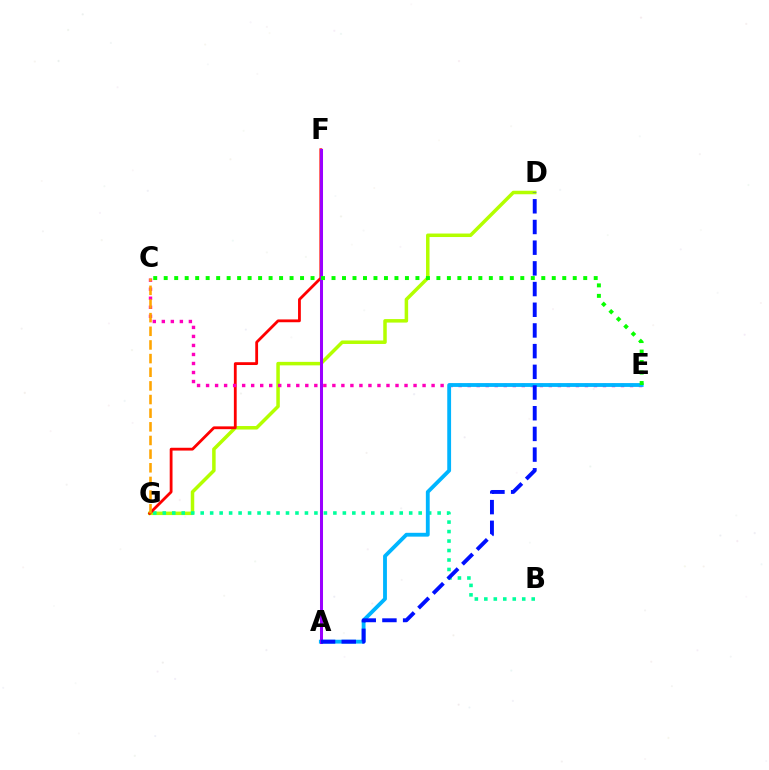{('D', 'G'): [{'color': '#b3ff00', 'line_style': 'solid', 'thickness': 2.52}], ('B', 'G'): [{'color': '#00ff9d', 'line_style': 'dotted', 'thickness': 2.58}], ('F', 'G'): [{'color': '#ff0000', 'line_style': 'solid', 'thickness': 2.02}], ('C', 'E'): [{'color': '#ff00bd', 'line_style': 'dotted', 'thickness': 2.45}, {'color': '#08ff00', 'line_style': 'dotted', 'thickness': 2.85}], ('A', 'E'): [{'color': '#00b5ff', 'line_style': 'solid', 'thickness': 2.76}], ('A', 'F'): [{'color': '#9b00ff', 'line_style': 'solid', 'thickness': 2.18}], ('A', 'D'): [{'color': '#0010ff', 'line_style': 'dashed', 'thickness': 2.81}], ('C', 'G'): [{'color': '#ffa500', 'line_style': 'dashed', 'thickness': 1.85}]}